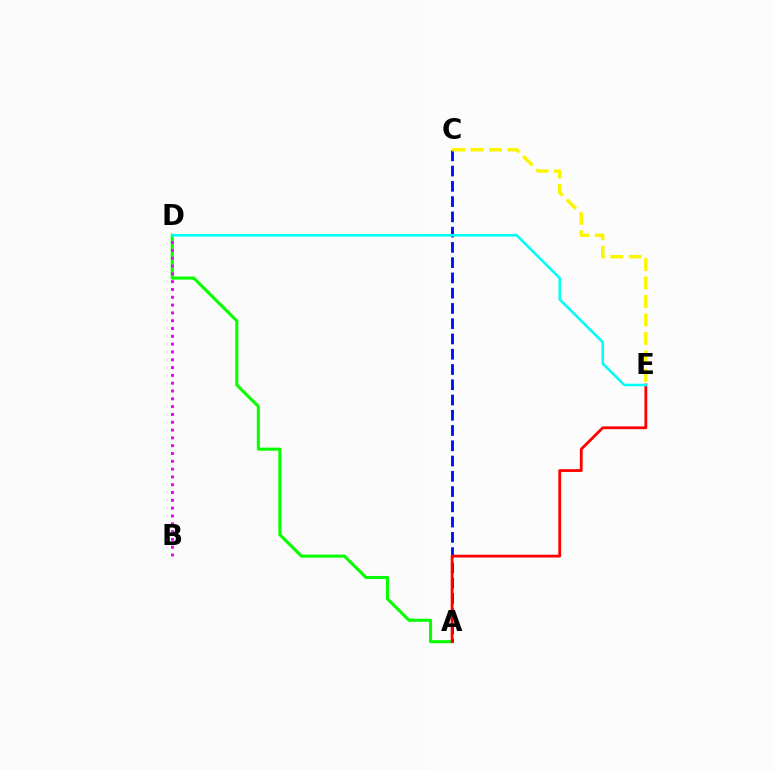{('A', 'D'): [{'color': '#08ff00', 'line_style': 'solid', 'thickness': 2.21}], ('A', 'C'): [{'color': '#0010ff', 'line_style': 'dashed', 'thickness': 2.07}], ('C', 'E'): [{'color': '#fcf500', 'line_style': 'dashed', 'thickness': 2.51}], ('A', 'E'): [{'color': '#ff0000', 'line_style': 'solid', 'thickness': 2.02}], ('B', 'D'): [{'color': '#ee00ff', 'line_style': 'dotted', 'thickness': 2.12}], ('D', 'E'): [{'color': '#00fff6', 'line_style': 'solid', 'thickness': 1.85}]}